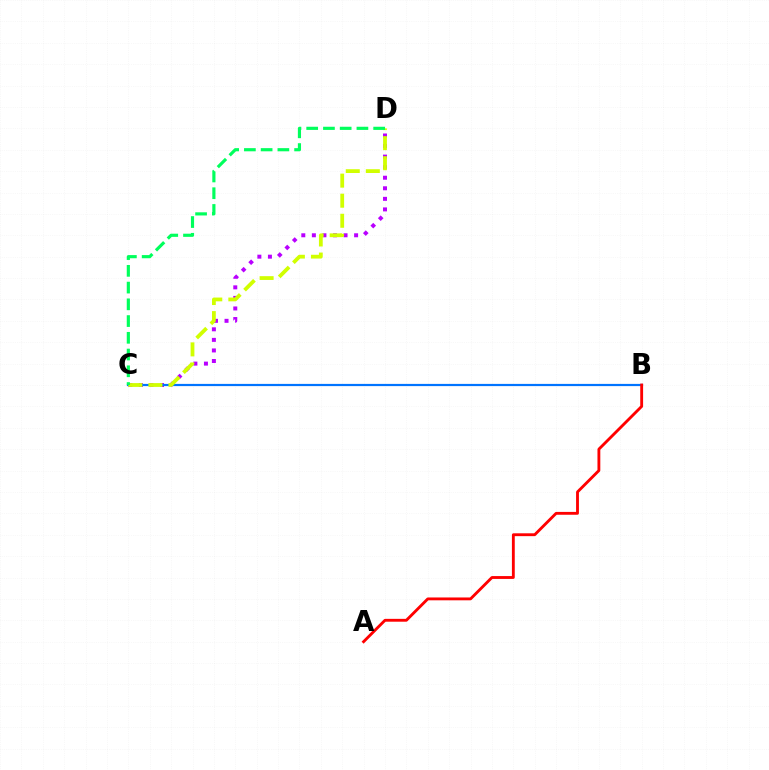{('C', 'D'): [{'color': '#b900ff', 'line_style': 'dotted', 'thickness': 2.87}, {'color': '#d1ff00', 'line_style': 'dashed', 'thickness': 2.73}, {'color': '#00ff5c', 'line_style': 'dashed', 'thickness': 2.27}], ('B', 'C'): [{'color': '#0074ff', 'line_style': 'solid', 'thickness': 1.59}], ('A', 'B'): [{'color': '#ff0000', 'line_style': 'solid', 'thickness': 2.05}]}